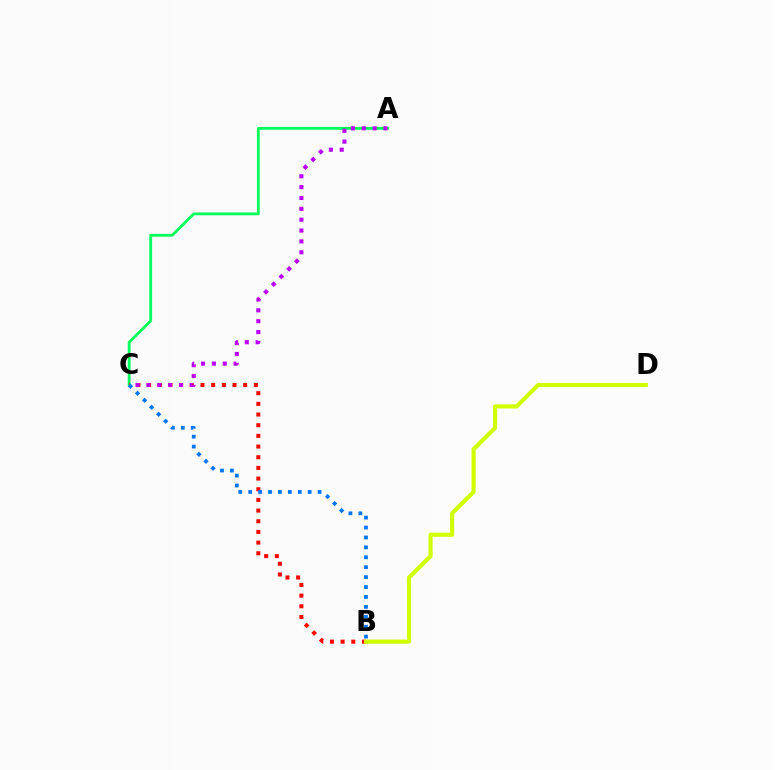{('A', 'C'): [{'color': '#00ff5c', 'line_style': 'solid', 'thickness': 2.03}, {'color': '#b900ff', 'line_style': 'dotted', 'thickness': 2.95}], ('B', 'C'): [{'color': '#ff0000', 'line_style': 'dotted', 'thickness': 2.9}, {'color': '#0074ff', 'line_style': 'dotted', 'thickness': 2.69}], ('B', 'D'): [{'color': '#d1ff00', 'line_style': 'solid', 'thickness': 2.96}]}